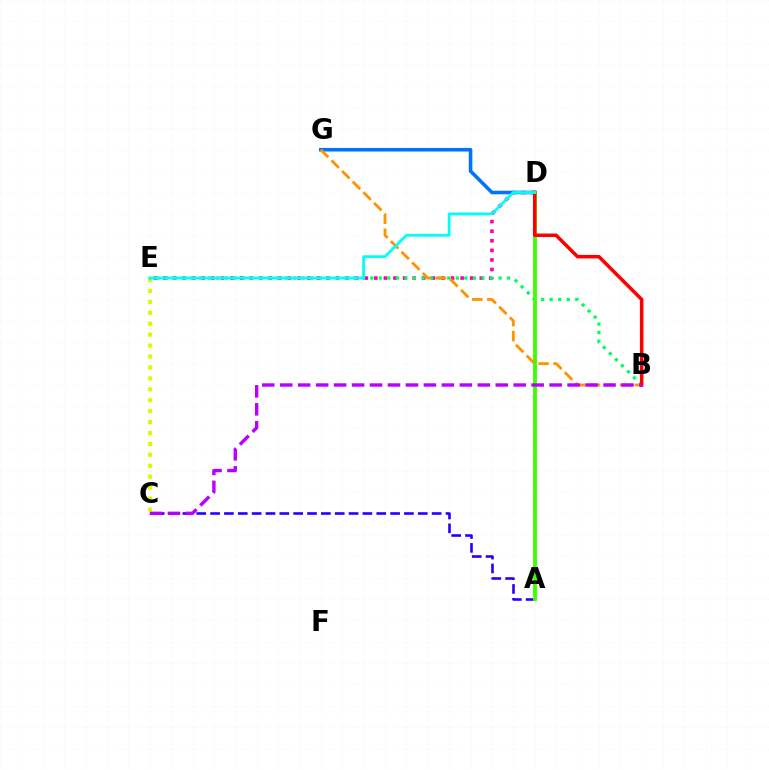{('D', 'E'): [{'color': '#ff00ac', 'line_style': 'dotted', 'thickness': 2.61}, {'color': '#00fff6', 'line_style': 'solid', 'thickness': 2.02}], ('C', 'E'): [{'color': '#d1ff00', 'line_style': 'dotted', 'thickness': 2.97}], ('B', 'E'): [{'color': '#00ff5c', 'line_style': 'dotted', 'thickness': 2.32}], ('A', 'C'): [{'color': '#2500ff', 'line_style': 'dashed', 'thickness': 1.88}], ('D', 'G'): [{'color': '#0074ff', 'line_style': 'solid', 'thickness': 2.58}], ('A', 'D'): [{'color': '#3dff00', 'line_style': 'solid', 'thickness': 2.77}], ('B', 'G'): [{'color': '#ff9400', 'line_style': 'dashed', 'thickness': 2.04}], ('B', 'D'): [{'color': '#ff0000', 'line_style': 'solid', 'thickness': 2.53}], ('B', 'C'): [{'color': '#b900ff', 'line_style': 'dashed', 'thickness': 2.44}]}